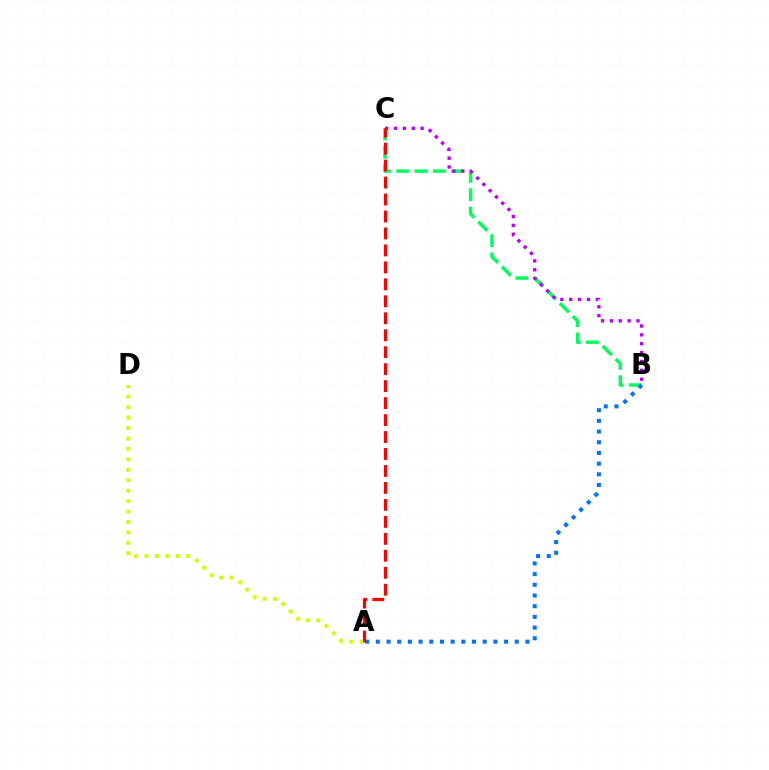{('B', 'C'): [{'color': '#00ff5c', 'line_style': 'dashed', 'thickness': 2.48}, {'color': '#b900ff', 'line_style': 'dotted', 'thickness': 2.41}], ('A', 'D'): [{'color': '#d1ff00', 'line_style': 'dotted', 'thickness': 2.84}], ('A', 'B'): [{'color': '#0074ff', 'line_style': 'dotted', 'thickness': 2.9}], ('A', 'C'): [{'color': '#ff0000', 'line_style': 'dashed', 'thickness': 2.3}]}